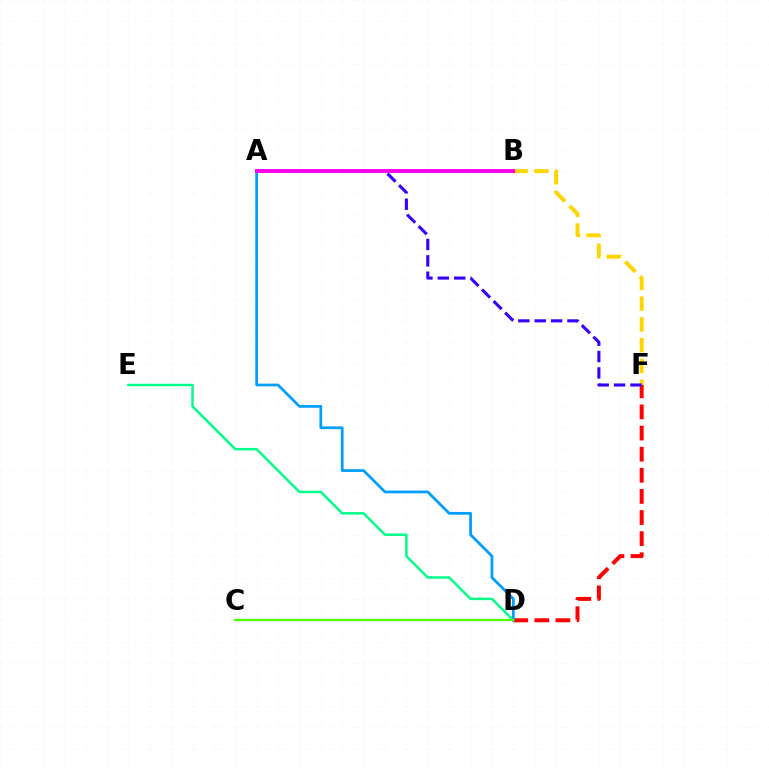{('D', 'E'): [{'color': '#00ff86', 'line_style': 'solid', 'thickness': 1.78}], ('D', 'F'): [{'color': '#ff0000', 'line_style': 'dashed', 'thickness': 2.87}], ('B', 'F'): [{'color': '#ffd500', 'line_style': 'dashed', 'thickness': 2.82}], ('A', 'D'): [{'color': '#009eff', 'line_style': 'solid', 'thickness': 1.98}], ('A', 'F'): [{'color': '#3700ff', 'line_style': 'dashed', 'thickness': 2.22}], ('A', 'B'): [{'color': '#ff00ed', 'line_style': 'solid', 'thickness': 2.82}], ('C', 'D'): [{'color': '#4fff00', 'line_style': 'solid', 'thickness': 1.69}]}